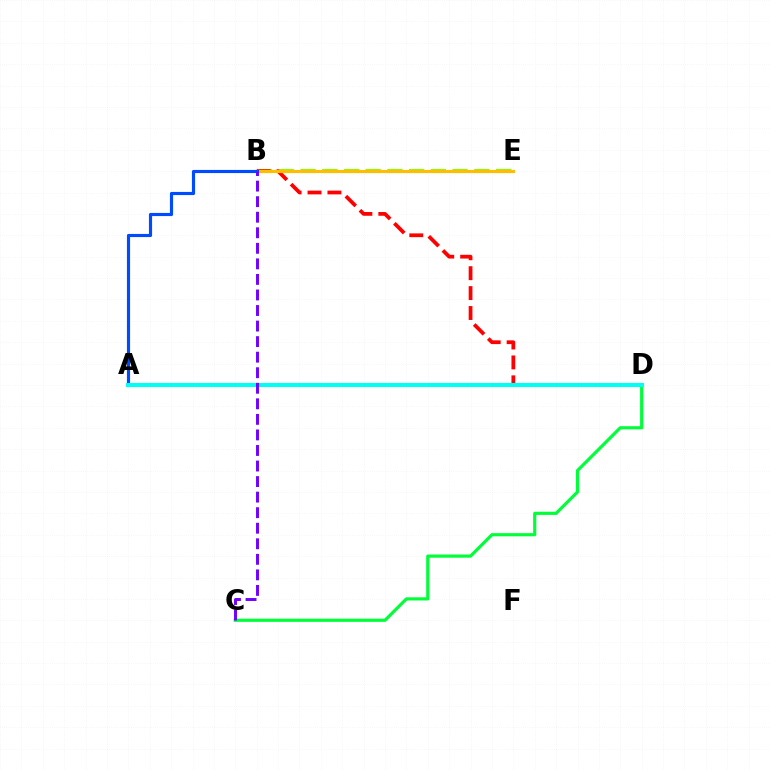{('B', 'E'): [{'color': '#84ff00', 'line_style': 'dashed', 'thickness': 2.95}, {'color': '#ffbd00', 'line_style': 'solid', 'thickness': 2.27}], ('B', 'D'): [{'color': '#ff0000', 'line_style': 'dashed', 'thickness': 2.71}], ('A', 'D'): [{'color': '#ff00cf', 'line_style': 'dotted', 'thickness': 1.56}, {'color': '#00fff6', 'line_style': 'solid', 'thickness': 2.92}], ('C', 'D'): [{'color': '#00ff39', 'line_style': 'solid', 'thickness': 2.28}], ('A', 'B'): [{'color': '#004bff', 'line_style': 'solid', 'thickness': 2.27}], ('B', 'C'): [{'color': '#7200ff', 'line_style': 'dashed', 'thickness': 2.11}]}